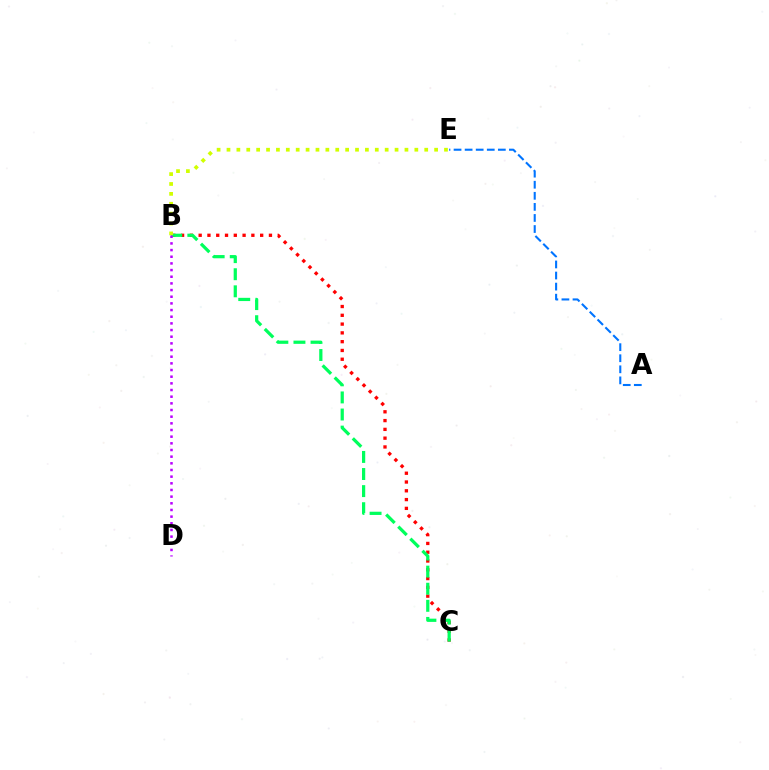{('B', 'C'): [{'color': '#ff0000', 'line_style': 'dotted', 'thickness': 2.39}, {'color': '#00ff5c', 'line_style': 'dashed', 'thickness': 2.32}], ('A', 'E'): [{'color': '#0074ff', 'line_style': 'dashed', 'thickness': 1.5}], ('B', 'E'): [{'color': '#d1ff00', 'line_style': 'dotted', 'thickness': 2.69}], ('B', 'D'): [{'color': '#b900ff', 'line_style': 'dotted', 'thickness': 1.81}]}